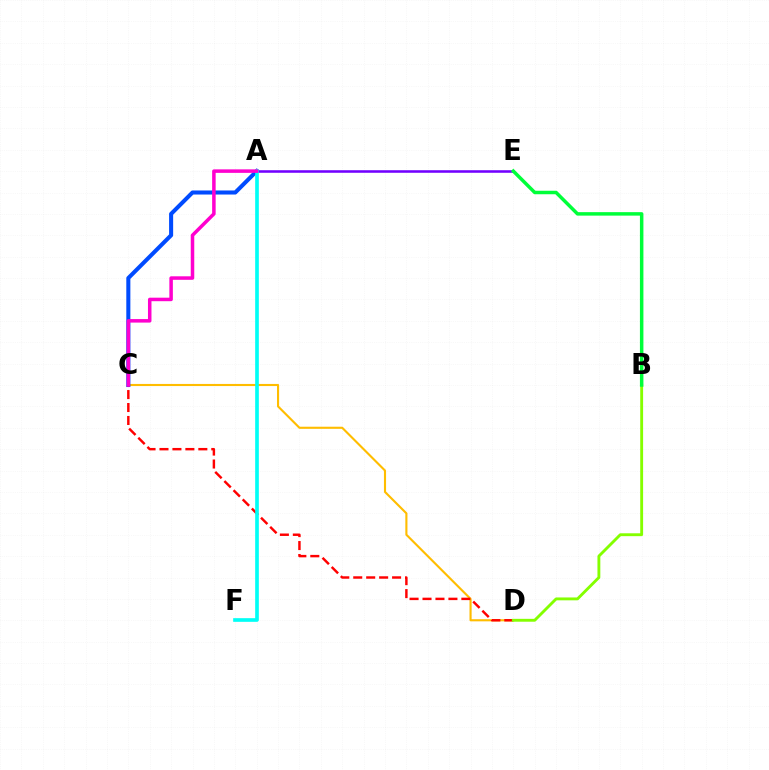{('C', 'D'): [{'color': '#ffbd00', 'line_style': 'solid', 'thickness': 1.53}, {'color': '#ff0000', 'line_style': 'dashed', 'thickness': 1.76}], ('A', 'C'): [{'color': '#004bff', 'line_style': 'solid', 'thickness': 2.92}, {'color': '#ff00cf', 'line_style': 'solid', 'thickness': 2.53}], ('A', 'E'): [{'color': '#7200ff', 'line_style': 'solid', 'thickness': 1.84}], ('A', 'F'): [{'color': '#00fff6', 'line_style': 'solid', 'thickness': 2.64}], ('B', 'D'): [{'color': '#84ff00', 'line_style': 'solid', 'thickness': 2.07}], ('B', 'E'): [{'color': '#00ff39', 'line_style': 'solid', 'thickness': 2.51}]}